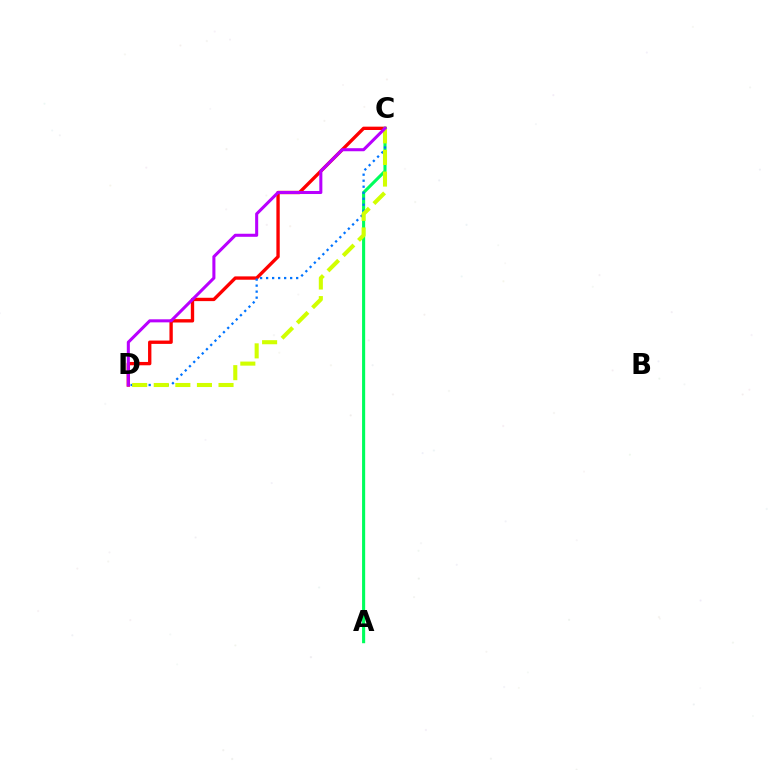{('C', 'D'): [{'color': '#ff0000', 'line_style': 'solid', 'thickness': 2.41}, {'color': '#0074ff', 'line_style': 'dotted', 'thickness': 1.63}, {'color': '#d1ff00', 'line_style': 'dashed', 'thickness': 2.93}, {'color': '#b900ff', 'line_style': 'solid', 'thickness': 2.19}], ('A', 'C'): [{'color': '#00ff5c', 'line_style': 'solid', 'thickness': 2.23}]}